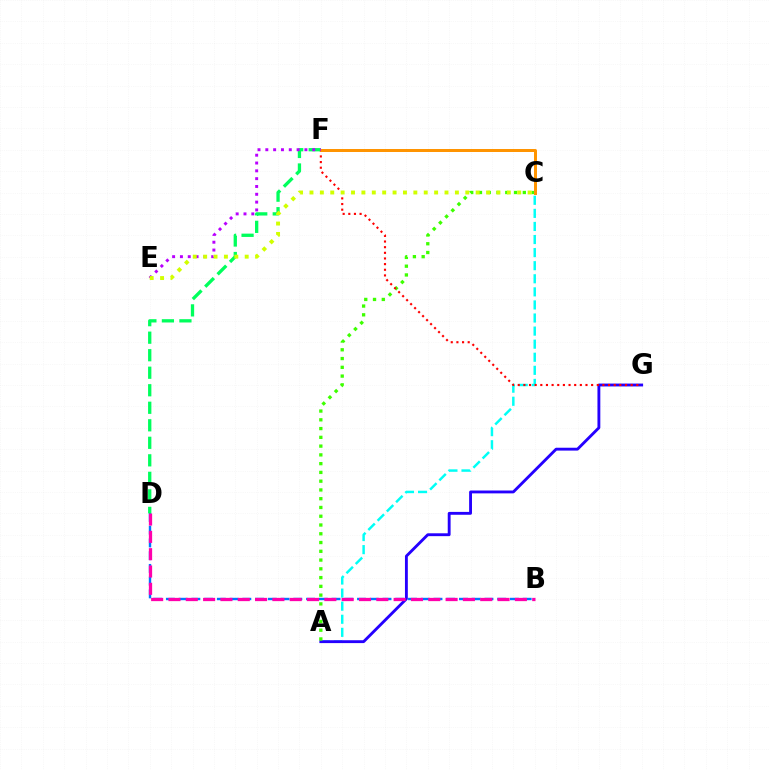{('B', 'D'): [{'color': '#0074ff', 'line_style': 'dashed', 'thickness': 1.73}, {'color': '#ff00ac', 'line_style': 'dashed', 'thickness': 2.35}], ('A', 'C'): [{'color': '#00fff6', 'line_style': 'dashed', 'thickness': 1.78}, {'color': '#3dff00', 'line_style': 'dotted', 'thickness': 2.38}], ('A', 'G'): [{'color': '#2500ff', 'line_style': 'solid', 'thickness': 2.06}], ('F', 'G'): [{'color': '#ff0000', 'line_style': 'dotted', 'thickness': 1.53}], ('D', 'F'): [{'color': '#00ff5c', 'line_style': 'dashed', 'thickness': 2.38}], ('C', 'F'): [{'color': '#ff9400', 'line_style': 'solid', 'thickness': 2.15}], ('E', 'F'): [{'color': '#b900ff', 'line_style': 'dotted', 'thickness': 2.12}], ('C', 'E'): [{'color': '#d1ff00', 'line_style': 'dotted', 'thickness': 2.82}]}